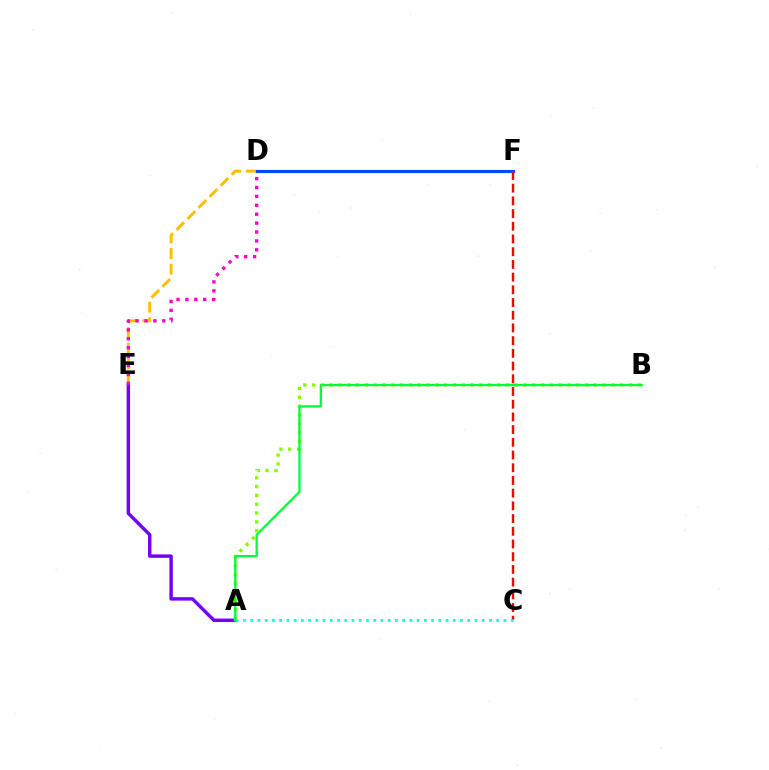{('D', 'E'): [{'color': '#ffbd00', 'line_style': 'dashed', 'thickness': 2.12}, {'color': '#ff00cf', 'line_style': 'dotted', 'thickness': 2.42}], ('A', 'E'): [{'color': '#7200ff', 'line_style': 'solid', 'thickness': 2.46}], ('D', 'F'): [{'color': '#004bff', 'line_style': 'solid', 'thickness': 2.26}], ('A', 'B'): [{'color': '#84ff00', 'line_style': 'dotted', 'thickness': 2.39}, {'color': '#00ff39', 'line_style': 'solid', 'thickness': 1.66}], ('C', 'F'): [{'color': '#ff0000', 'line_style': 'dashed', 'thickness': 1.73}], ('A', 'C'): [{'color': '#00fff6', 'line_style': 'dotted', 'thickness': 1.97}]}